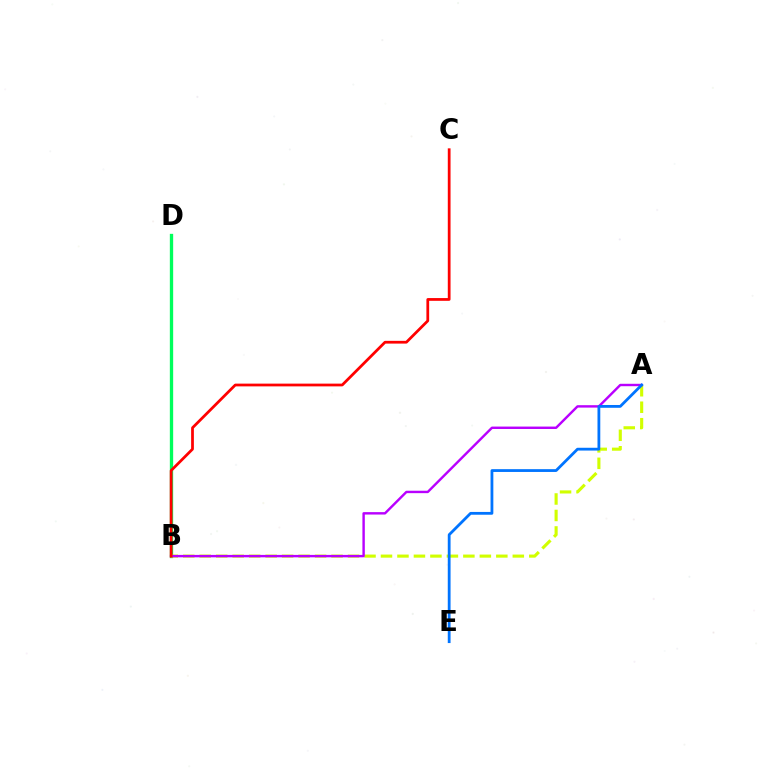{('B', 'D'): [{'color': '#00ff5c', 'line_style': 'solid', 'thickness': 2.39}], ('A', 'B'): [{'color': '#d1ff00', 'line_style': 'dashed', 'thickness': 2.24}, {'color': '#b900ff', 'line_style': 'solid', 'thickness': 1.74}], ('B', 'C'): [{'color': '#ff0000', 'line_style': 'solid', 'thickness': 1.98}], ('A', 'E'): [{'color': '#0074ff', 'line_style': 'solid', 'thickness': 2.01}]}